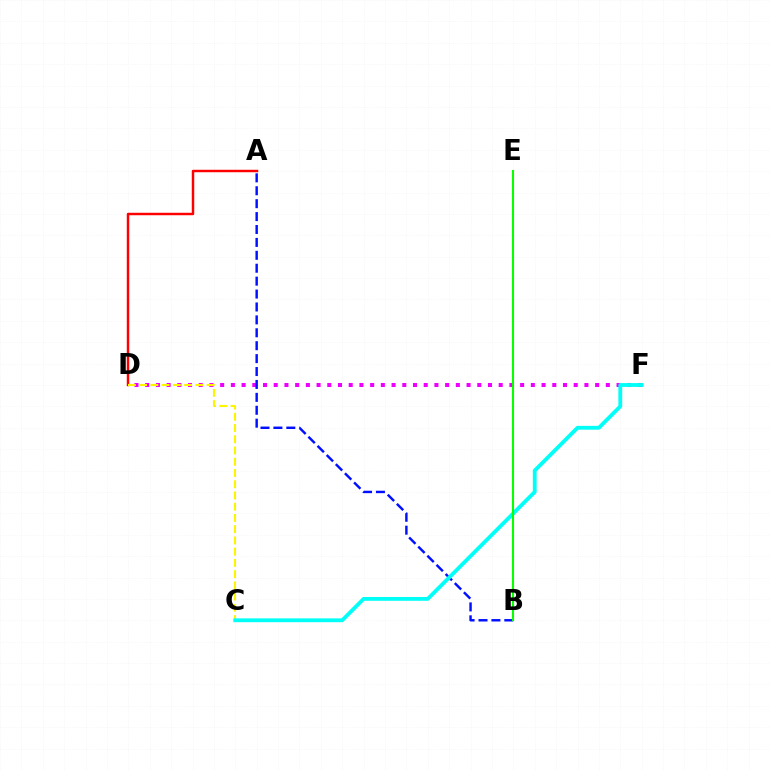{('A', 'D'): [{'color': '#ff0000', 'line_style': 'solid', 'thickness': 1.77}], ('D', 'F'): [{'color': '#ee00ff', 'line_style': 'dotted', 'thickness': 2.91}], ('C', 'D'): [{'color': '#fcf500', 'line_style': 'dashed', 'thickness': 1.53}], ('A', 'B'): [{'color': '#0010ff', 'line_style': 'dashed', 'thickness': 1.75}], ('C', 'F'): [{'color': '#00fff6', 'line_style': 'solid', 'thickness': 2.76}], ('B', 'E'): [{'color': '#08ff00', 'line_style': 'solid', 'thickness': 1.51}]}